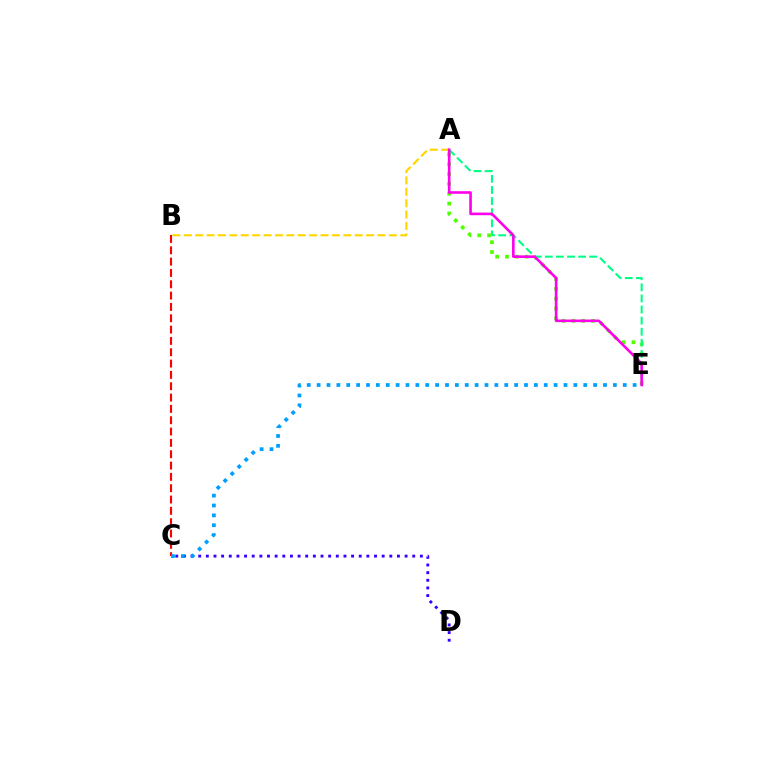{('B', 'C'): [{'color': '#ff0000', 'line_style': 'dashed', 'thickness': 1.54}], ('C', 'D'): [{'color': '#3700ff', 'line_style': 'dotted', 'thickness': 2.08}], ('A', 'E'): [{'color': '#4fff00', 'line_style': 'dotted', 'thickness': 2.67}, {'color': '#00ff86', 'line_style': 'dashed', 'thickness': 1.51}, {'color': '#ff00ed', 'line_style': 'solid', 'thickness': 1.88}], ('A', 'B'): [{'color': '#ffd500', 'line_style': 'dashed', 'thickness': 1.55}], ('C', 'E'): [{'color': '#009eff', 'line_style': 'dotted', 'thickness': 2.68}]}